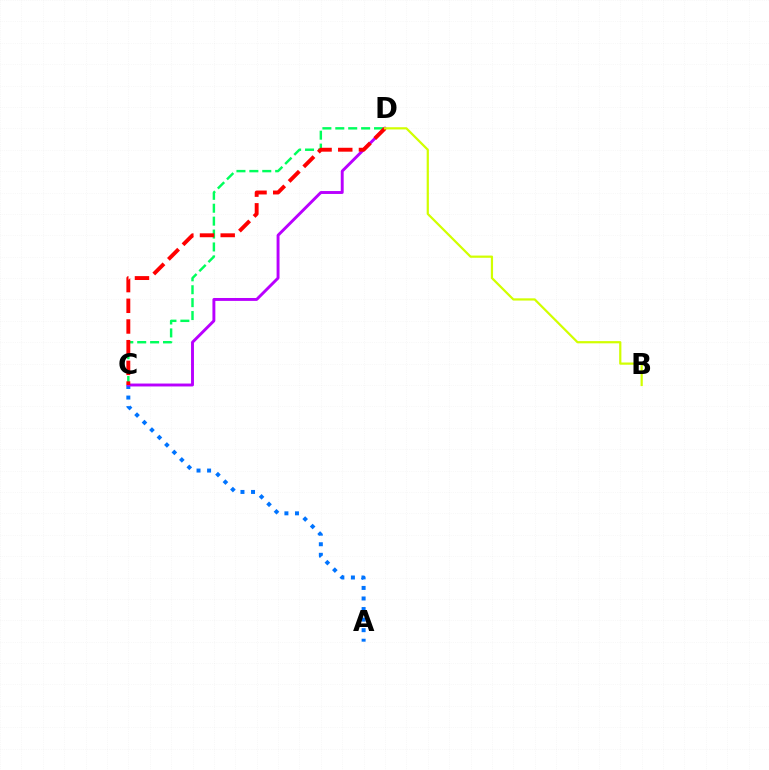{('C', 'D'): [{'color': '#00ff5c', 'line_style': 'dashed', 'thickness': 1.75}, {'color': '#b900ff', 'line_style': 'solid', 'thickness': 2.1}, {'color': '#ff0000', 'line_style': 'dashed', 'thickness': 2.81}], ('A', 'C'): [{'color': '#0074ff', 'line_style': 'dotted', 'thickness': 2.87}], ('B', 'D'): [{'color': '#d1ff00', 'line_style': 'solid', 'thickness': 1.6}]}